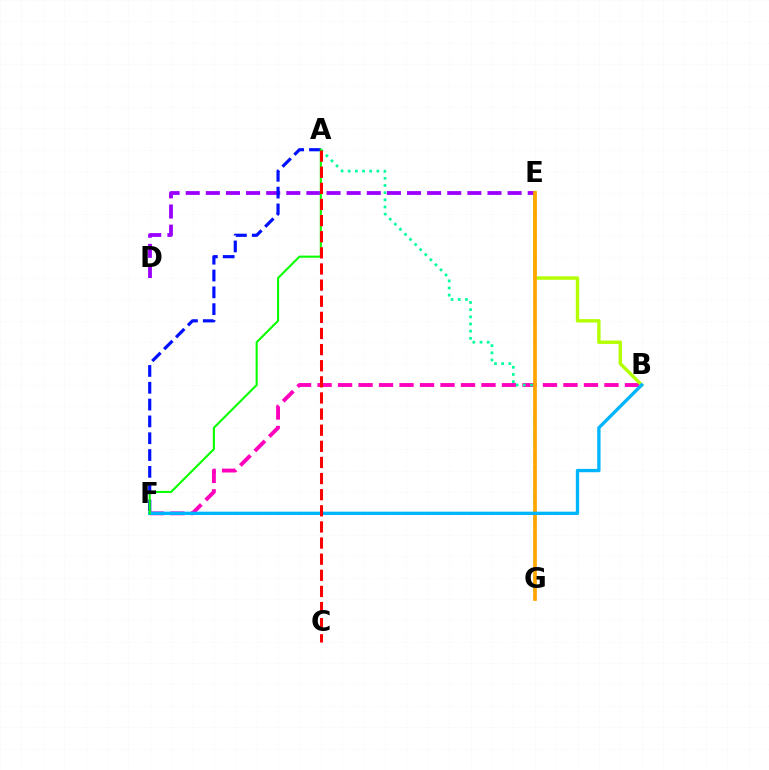{('B', 'F'): [{'color': '#ff00bd', 'line_style': 'dashed', 'thickness': 2.78}, {'color': '#00b5ff', 'line_style': 'solid', 'thickness': 2.4}], ('A', 'G'): [{'color': '#00ff9d', 'line_style': 'dotted', 'thickness': 1.95}], ('B', 'E'): [{'color': '#b3ff00', 'line_style': 'solid', 'thickness': 2.45}], ('D', 'E'): [{'color': '#9b00ff', 'line_style': 'dashed', 'thickness': 2.73}], ('A', 'F'): [{'color': '#0010ff', 'line_style': 'dashed', 'thickness': 2.28}, {'color': '#08ff00', 'line_style': 'solid', 'thickness': 1.51}], ('E', 'G'): [{'color': '#ffa500', 'line_style': 'solid', 'thickness': 2.67}], ('A', 'C'): [{'color': '#ff0000', 'line_style': 'dashed', 'thickness': 2.19}]}